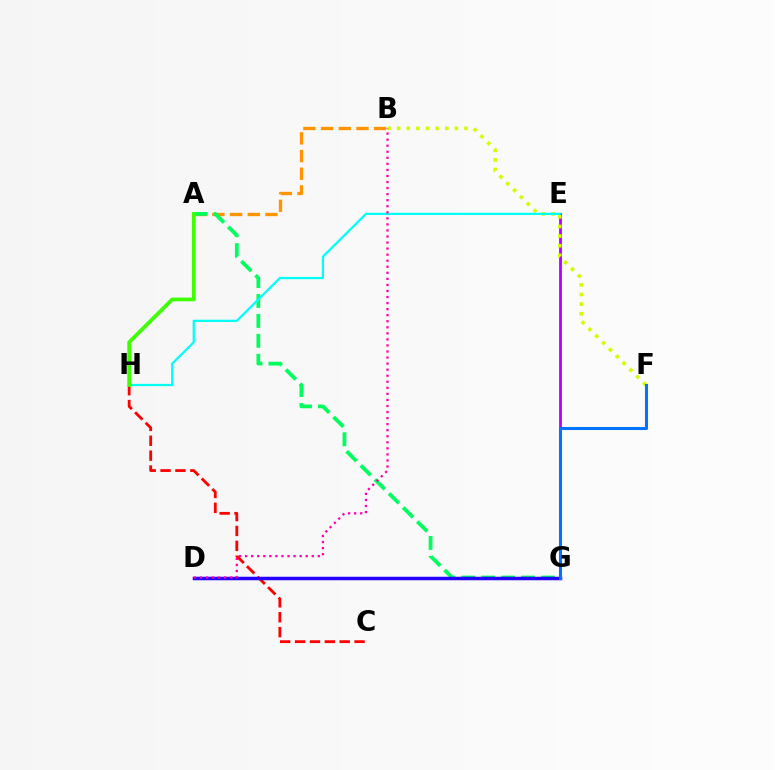{('E', 'G'): [{'color': '#b900ff', 'line_style': 'solid', 'thickness': 2.01}], ('C', 'H'): [{'color': '#ff0000', 'line_style': 'dashed', 'thickness': 2.02}], ('B', 'F'): [{'color': '#d1ff00', 'line_style': 'dotted', 'thickness': 2.62}], ('A', 'B'): [{'color': '#ff9400', 'line_style': 'dashed', 'thickness': 2.4}], ('A', 'G'): [{'color': '#00ff5c', 'line_style': 'dashed', 'thickness': 2.71}], ('E', 'H'): [{'color': '#00fff6', 'line_style': 'solid', 'thickness': 1.61}], ('A', 'H'): [{'color': '#3dff00', 'line_style': 'solid', 'thickness': 2.68}], ('D', 'G'): [{'color': '#2500ff', 'line_style': 'solid', 'thickness': 2.52}], ('B', 'D'): [{'color': '#ff00ac', 'line_style': 'dotted', 'thickness': 1.64}], ('F', 'G'): [{'color': '#0074ff', 'line_style': 'solid', 'thickness': 2.2}]}